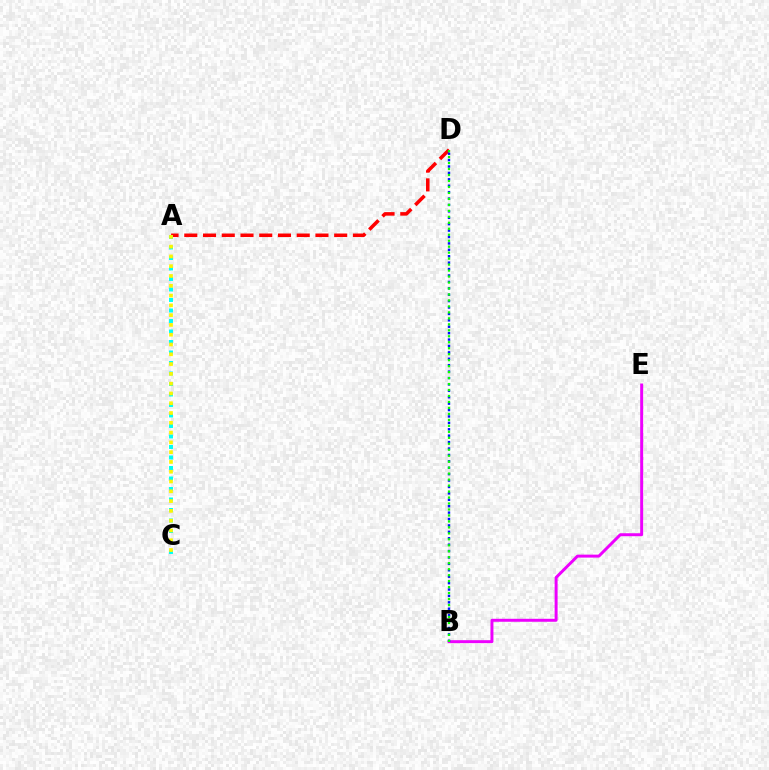{('A', 'D'): [{'color': '#ff0000', 'line_style': 'dashed', 'thickness': 2.55}], ('B', 'E'): [{'color': '#ee00ff', 'line_style': 'solid', 'thickness': 2.14}], ('A', 'C'): [{'color': '#00fff6', 'line_style': 'dotted', 'thickness': 2.85}, {'color': '#fcf500', 'line_style': 'dotted', 'thickness': 2.66}], ('B', 'D'): [{'color': '#0010ff', 'line_style': 'dotted', 'thickness': 1.74}, {'color': '#08ff00', 'line_style': 'dotted', 'thickness': 1.62}]}